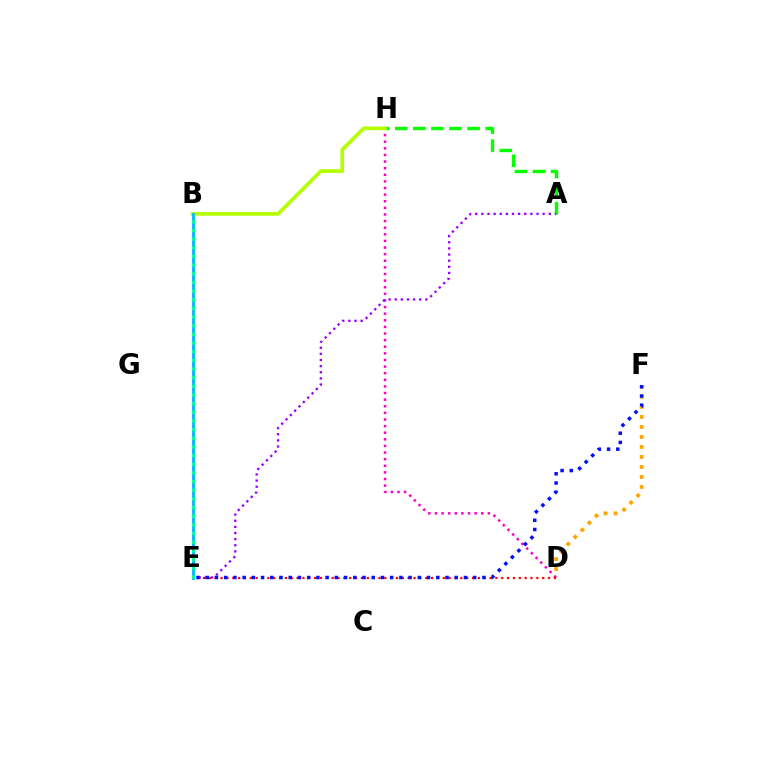{('D', 'F'): [{'color': '#ffa500', 'line_style': 'dotted', 'thickness': 2.72}], ('D', 'H'): [{'color': '#ff00bd', 'line_style': 'dotted', 'thickness': 1.8}], ('A', 'H'): [{'color': '#08ff00', 'line_style': 'dashed', 'thickness': 2.45}], ('D', 'E'): [{'color': '#ff0000', 'line_style': 'dotted', 'thickness': 1.59}], ('A', 'E'): [{'color': '#9b00ff', 'line_style': 'dotted', 'thickness': 1.67}], ('E', 'F'): [{'color': '#0010ff', 'line_style': 'dotted', 'thickness': 2.51}], ('B', 'H'): [{'color': '#b3ff00', 'line_style': 'solid', 'thickness': 2.64}], ('B', 'E'): [{'color': '#00b5ff', 'line_style': 'solid', 'thickness': 2.01}, {'color': '#00ff9d', 'line_style': 'dotted', 'thickness': 2.35}]}